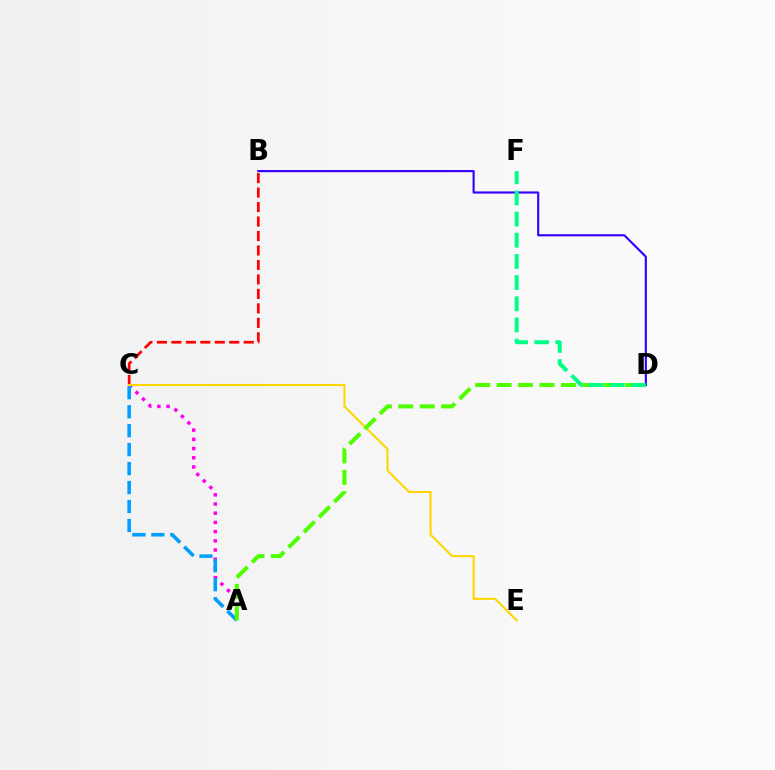{('A', 'C'): [{'color': '#ff00ed', 'line_style': 'dotted', 'thickness': 2.5}, {'color': '#009eff', 'line_style': 'dashed', 'thickness': 2.58}], ('B', 'D'): [{'color': '#3700ff', 'line_style': 'solid', 'thickness': 1.55}], ('B', 'C'): [{'color': '#ff0000', 'line_style': 'dashed', 'thickness': 1.97}], ('C', 'E'): [{'color': '#ffd500', 'line_style': 'solid', 'thickness': 1.5}], ('A', 'D'): [{'color': '#4fff00', 'line_style': 'dashed', 'thickness': 2.91}], ('D', 'F'): [{'color': '#00ff86', 'line_style': 'dashed', 'thickness': 2.87}]}